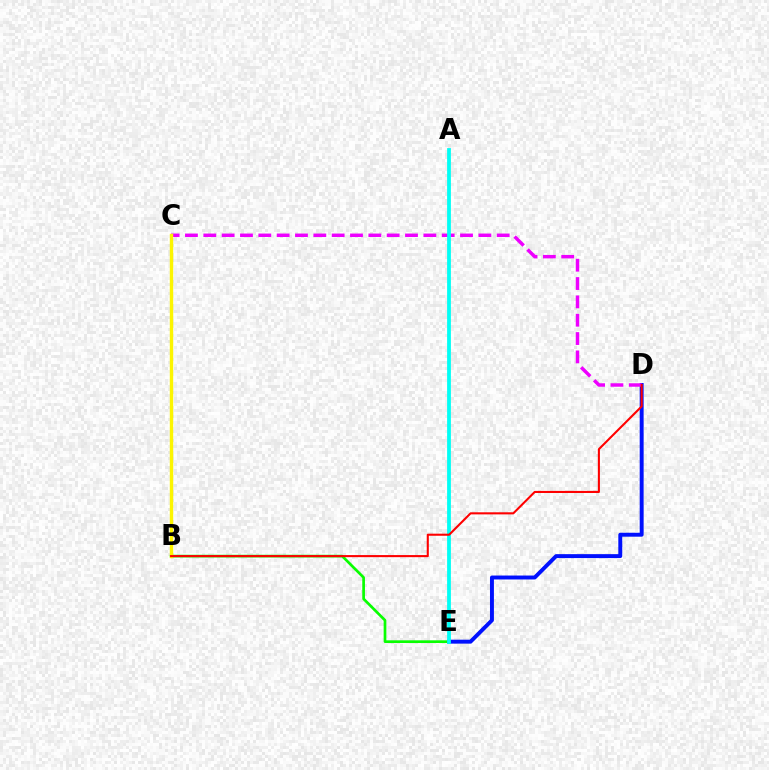{('B', 'E'): [{'color': '#08ff00', 'line_style': 'solid', 'thickness': 1.94}], ('D', 'E'): [{'color': '#0010ff', 'line_style': 'solid', 'thickness': 2.83}], ('C', 'D'): [{'color': '#ee00ff', 'line_style': 'dashed', 'thickness': 2.49}], ('B', 'C'): [{'color': '#fcf500', 'line_style': 'solid', 'thickness': 2.45}], ('A', 'E'): [{'color': '#00fff6', 'line_style': 'solid', 'thickness': 2.72}], ('B', 'D'): [{'color': '#ff0000', 'line_style': 'solid', 'thickness': 1.5}]}